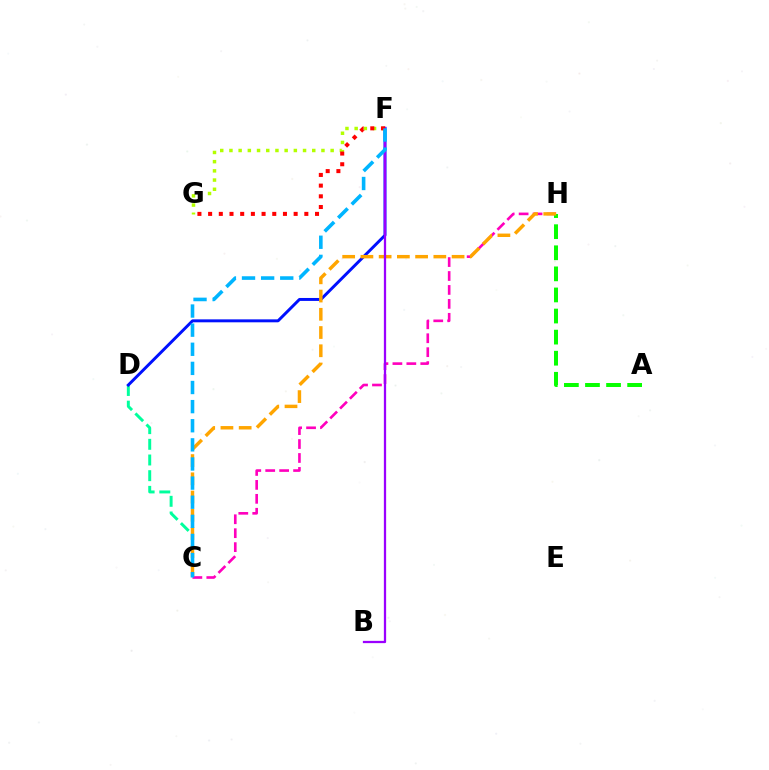{('F', 'G'): [{'color': '#b3ff00', 'line_style': 'dotted', 'thickness': 2.5}, {'color': '#ff0000', 'line_style': 'dotted', 'thickness': 2.9}], ('C', 'D'): [{'color': '#00ff9d', 'line_style': 'dashed', 'thickness': 2.13}], ('C', 'H'): [{'color': '#ff00bd', 'line_style': 'dashed', 'thickness': 1.89}, {'color': '#ffa500', 'line_style': 'dashed', 'thickness': 2.48}], ('A', 'H'): [{'color': '#08ff00', 'line_style': 'dashed', 'thickness': 2.86}], ('D', 'F'): [{'color': '#0010ff', 'line_style': 'solid', 'thickness': 2.12}], ('B', 'F'): [{'color': '#9b00ff', 'line_style': 'solid', 'thickness': 1.63}], ('C', 'F'): [{'color': '#00b5ff', 'line_style': 'dashed', 'thickness': 2.6}]}